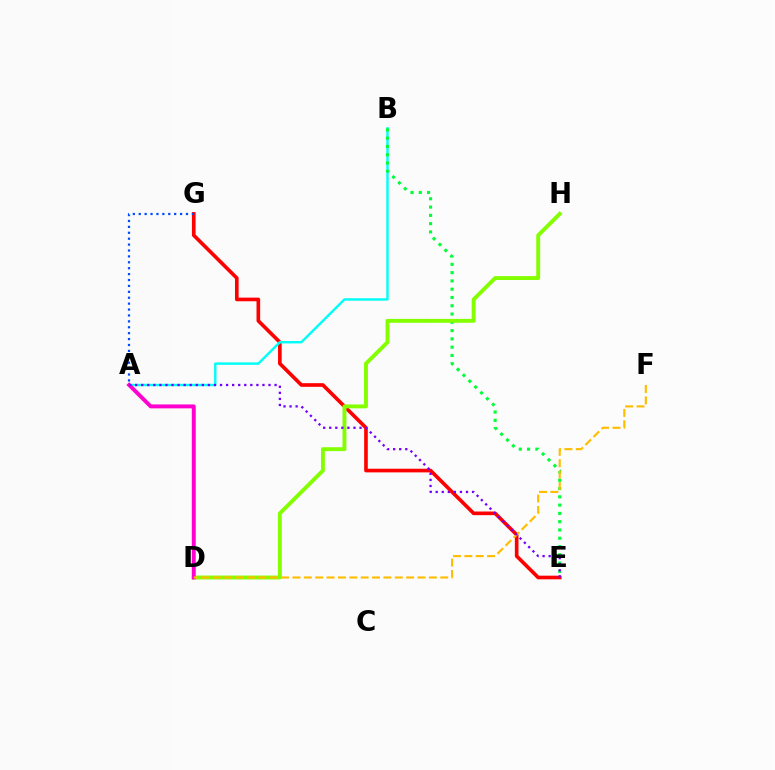{('E', 'G'): [{'color': '#ff0000', 'line_style': 'solid', 'thickness': 2.62}], ('A', 'B'): [{'color': '#00fff6', 'line_style': 'solid', 'thickness': 1.75}], ('B', 'E'): [{'color': '#00ff39', 'line_style': 'dotted', 'thickness': 2.25}], ('D', 'H'): [{'color': '#84ff00', 'line_style': 'solid', 'thickness': 2.8}], ('A', 'G'): [{'color': '#004bff', 'line_style': 'dotted', 'thickness': 1.6}], ('A', 'D'): [{'color': '#ff00cf', 'line_style': 'solid', 'thickness': 2.83}], ('D', 'F'): [{'color': '#ffbd00', 'line_style': 'dashed', 'thickness': 1.54}], ('A', 'E'): [{'color': '#7200ff', 'line_style': 'dotted', 'thickness': 1.65}]}